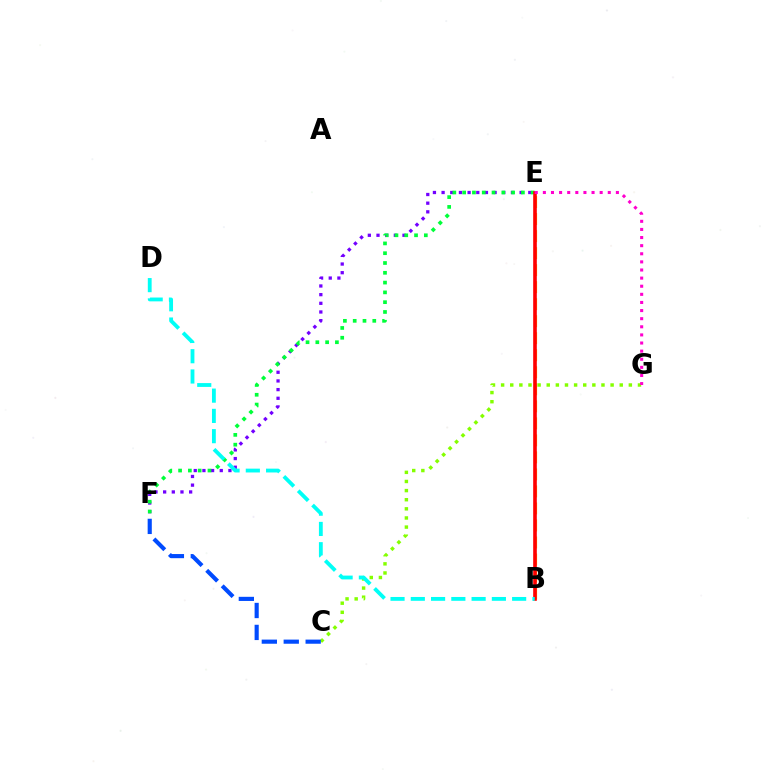{('B', 'E'): [{'color': '#ffbd00', 'line_style': 'dashed', 'thickness': 2.31}, {'color': '#ff0000', 'line_style': 'solid', 'thickness': 2.6}], ('E', 'F'): [{'color': '#7200ff', 'line_style': 'dotted', 'thickness': 2.36}, {'color': '#00ff39', 'line_style': 'dotted', 'thickness': 2.66}], ('C', 'G'): [{'color': '#84ff00', 'line_style': 'dotted', 'thickness': 2.48}], ('E', 'G'): [{'color': '#ff00cf', 'line_style': 'dotted', 'thickness': 2.2}], ('C', 'F'): [{'color': '#004bff', 'line_style': 'dashed', 'thickness': 2.98}], ('B', 'D'): [{'color': '#00fff6', 'line_style': 'dashed', 'thickness': 2.75}]}